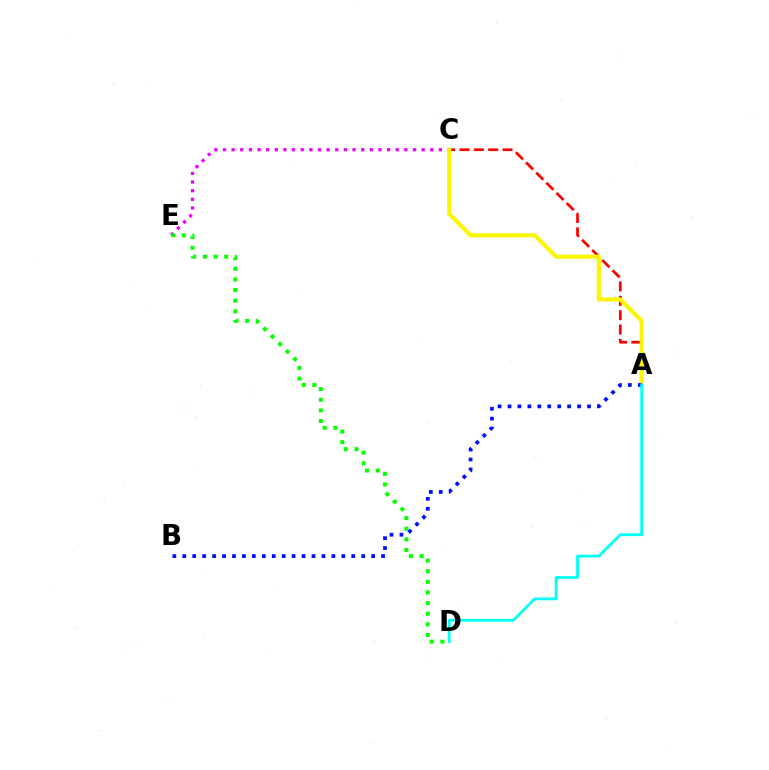{('A', 'C'): [{'color': '#ff0000', 'line_style': 'dashed', 'thickness': 1.95}, {'color': '#fcf500', 'line_style': 'solid', 'thickness': 2.97}], ('C', 'E'): [{'color': '#ee00ff', 'line_style': 'dotted', 'thickness': 2.35}], ('D', 'E'): [{'color': '#08ff00', 'line_style': 'dotted', 'thickness': 2.89}], ('A', 'B'): [{'color': '#0010ff', 'line_style': 'dotted', 'thickness': 2.7}], ('A', 'D'): [{'color': '#00fff6', 'line_style': 'solid', 'thickness': 2.01}]}